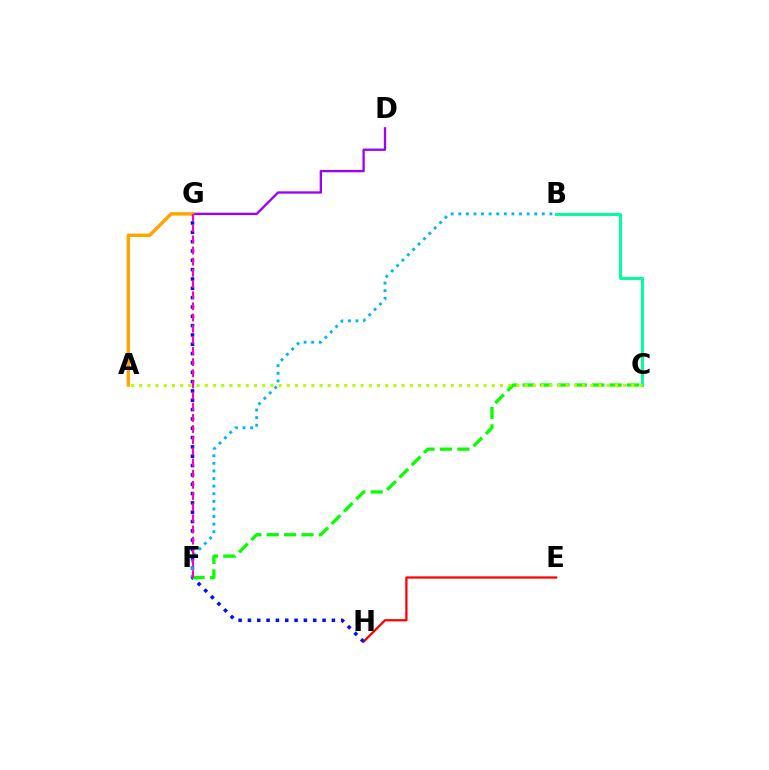{('E', 'H'): [{'color': '#ff0000', 'line_style': 'solid', 'thickness': 1.63}], ('G', 'H'): [{'color': '#0010ff', 'line_style': 'dotted', 'thickness': 2.53}], ('B', 'F'): [{'color': '#00b5ff', 'line_style': 'dotted', 'thickness': 2.06}], ('D', 'G'): [{'color': '#9b00ff', 'line_style': 'solid', 'thickness': 1.67}], ('B', 'C'): [{'color': '#00ff9d', 'line_style': 'solid', 'thickness': 2.15}], ('A', 'G'): [{'color': '#ffa500', 'line_style': 'solid', 'thickness': 2.49}], ('C', 'F'): [{'color': '#08ff00', 'line_style': 'dashed', 'thickness': 2.36}], ('F', 'G'): [{'color': '#ff00bd', 'line_style': 'dashed', 'thickness': 1.52}], ('A', 'C'): [{'color': '#b3ff00', 'line_style': 'dotted', 'thickness': 2.23}]}